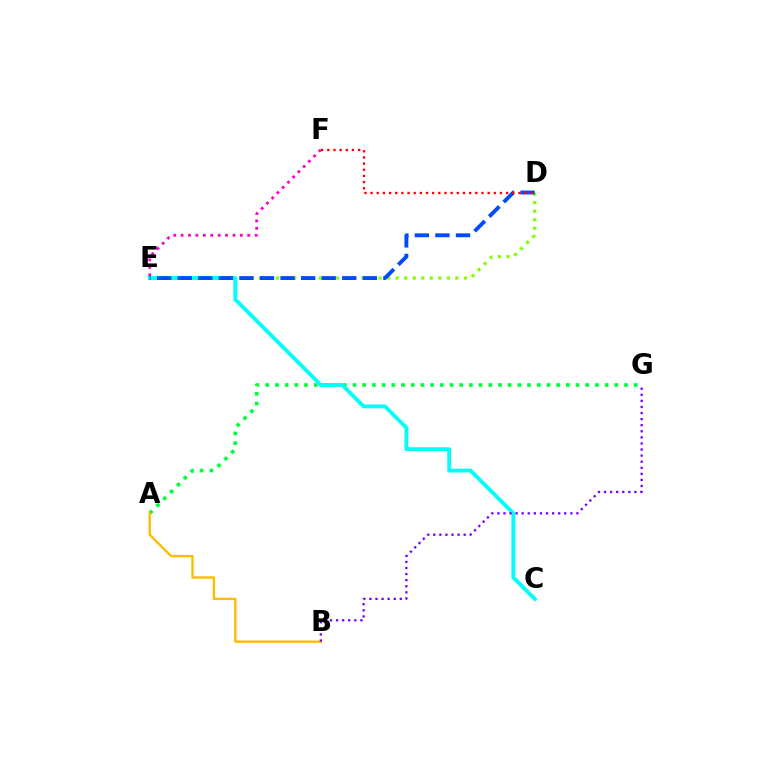{('A', 'G'): [{'color': '#00ff39', 'line_style': 'dotted', 'thickness': 2.63}], ('D', 'E'): [{'color': '#84ff00', 'line_style': 'dotted', 'thickness': 2.32}, {'color': '#004bff', 'line_style': 'dashed', 'thickness': 2.79}], ('C', 'E'): [{'color': '#00fff6', 'line_style': 'solid', 'thickness': 2.77}], ('E', 'F'): [{'color': '#ff00cf', 'line_style': 'dotted', 'thickness': 2.01}], ('A', 'B'): [{'color': '#ffbd00', 'line_style': 'solid', 'thickness': 1.72}], ('B', 'G'): [{'color': '#7200ff', 'line_style': 'dotted', 'thickness': 1.65}], ('D', 'F'): [{'color': '#ff0000', 'line_style': 'dotted', 'thickness': 1.67}]}